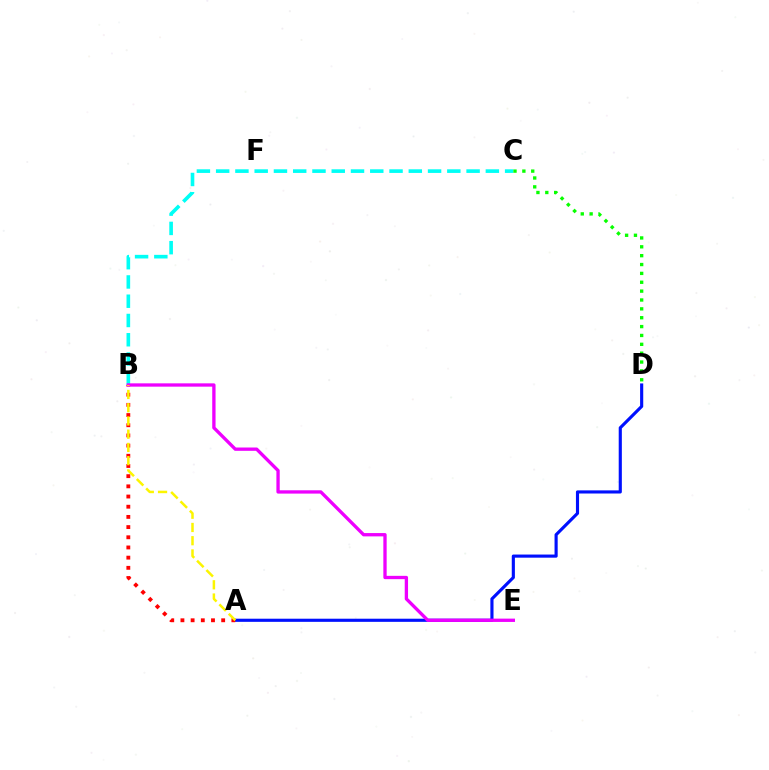{('A', 'D'): [{'color': '#0010ff', 'line_style': 'solid', 'thickness': 2.26}], ('A', 'B'): [{'color': '#ff0000', 'line_style': 'dotted', 'thickness': 2.77}, {'color': '#fcf500', 'line_style': 'dashed', 'thickness': 1.8}], ('B', 'C'): [{'color': '#00fff6', 'line_style': 'dashed', 'thickness': 2.62}], ('B', 'E'): [{'color': '#ee00ff', 'line_style': 'solid', 'thickness': 2.39}], ('C', 'D'): [{'color': '#08ff00', 'line_style': 'dotted', 'thickness': 2.41}]}